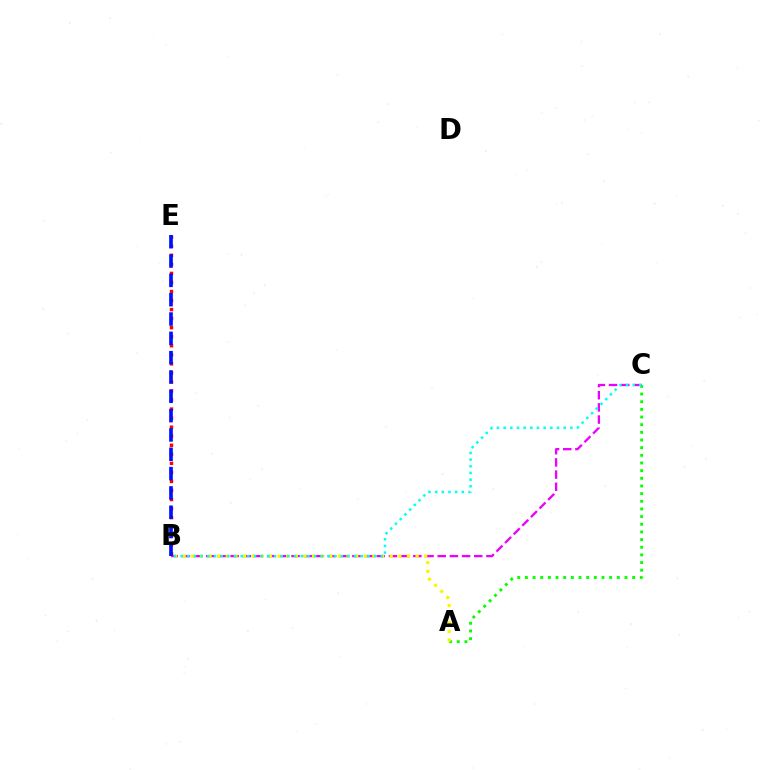{('B', 'C'): [{'color': '#ee00ff', 'line_style': 'dashed', 'thickness': 1.65}, {'color': '#00fff6', 'line_style': 'dotted', 'thickness': 1.81}], ('A', 'C'): [{'color': '#08ff00', 'line_style': 'dotted', 'thickness': 2.08}], ('B', 'E'): [{'color': '#ff0000', 'line_style': 'dotted', 'thickness': 2.46}, {'color': '#0010ff', 'line_style': 'dashed', 'thickness': 2.62}], ('A', 'B'): [{'color': '#fcf500', 'line_style': 'dotted', 'thickness': 2.34}]}